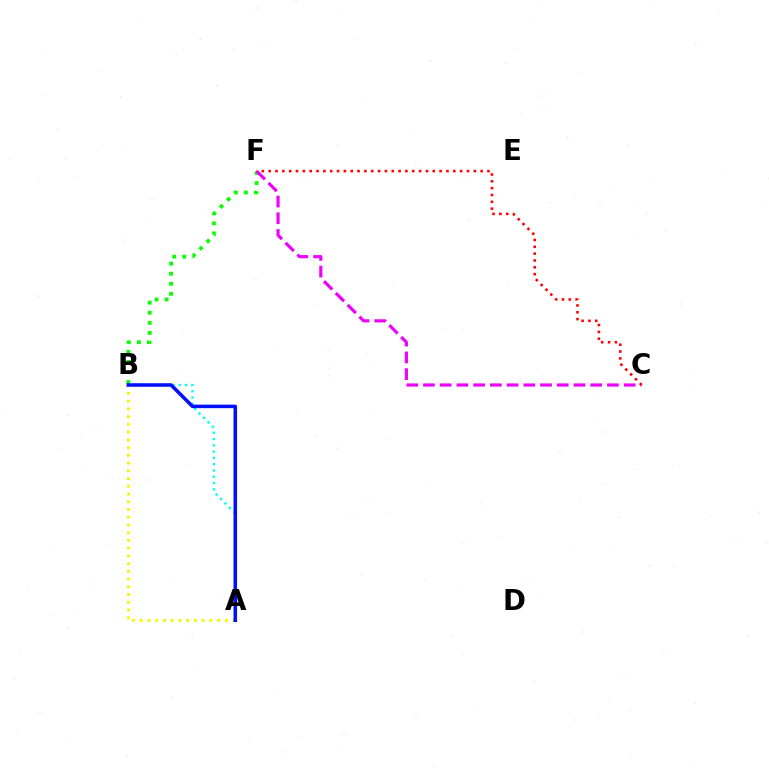{('B', 'F'): [{'color': '#08ff00', 'line_style': 'dotted', 'thickness': 2.74}], ('C', 'F'): [{'color': '#ee00ff', 'line_style': 'dashed', 'thickness': 2.27}, {'color': '#ff0000', 'line_style': 'dotted', 'thickness': 1.86}], ('A', 'B'): [{'color': '#00fff6', 'line_style': 'dotted', 'thickness': 1.71}, {'color': '#fcf500', 'line_style': 'dotted', 'thickness': 2.1}, {'color': '#0010ff', 'line_style': 'solid', 'thickness': 2.55}]}